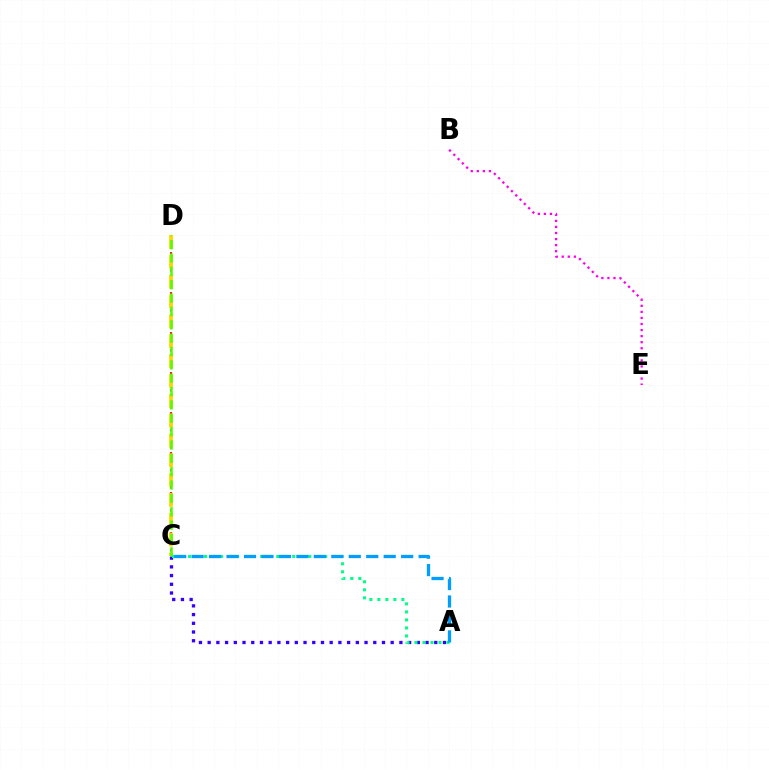{('A', 'C'): [{'color': '#3700ff', 'line_style': 'dotted', 'thickness': 2.37}, {'color': '#00ff86', 'line_style': 'dotted', 'thickness': 2.18}, {'color': '#009eff', 'line_style': 'dashed', 'thickness': 2.37}], ('C', 'D'): [{'color': '#ff0000', 'line_style': 'dotted', 'thickness': 1.55}, {'color': '#ffd500', 'line_style': 'dashed', 'thickness': 2.7}, {'color': '#4fff00', 'line_style': 'dashed', 'thickness': 1.81}], ('B', 'E'): [{'color': '#ff00ed', 'line_style': 'dotted', 'thickness': 1.65}]}